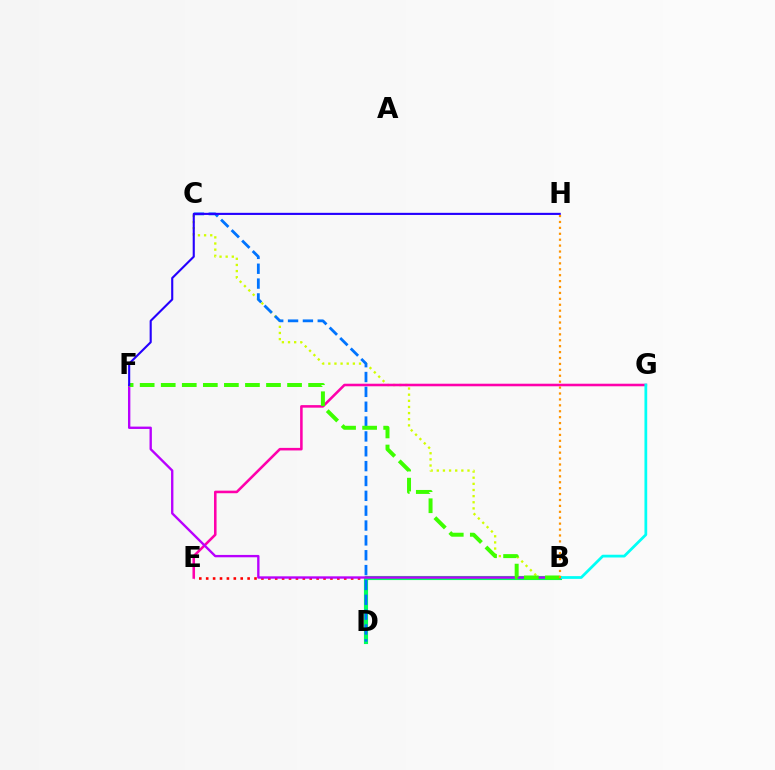{('B', 'E'): [{'color': '#ff0000', 'line_style': 'dotted', 'thickness': 1.88}], ('B', 'C'): [{'color': '#d1ff00', 'line_style': 'dotted', 'thickness': 1.67}], ('B', 'D'): [{'color': '#00ff5c', 'line_style': 'solid', 'thickness': 2.96}], ('E', 'G'): [{'color': '#ff00ac', 'line_style': 'solid', 'thickness': 1.84}], ('B', 'G'): [{'color': '#00fff6', 'line_style': 'solid', 'thickness': 1.98}], ('C', 'D'): [{'color': '#0074ff', 'line_style': 'dashed', 'thickness': 2.02}], ('B', 'F'): [{'color': '#b900ff', 'line_style': 'solid', 'thickness': 1.7}, {'color': '#3dff00', 'line_style': 'dashed', 'thickness': 2.86}], ('F', 'H'): [{'color': '#2500ff', 'line_style': 'solid', 'thickness': 1.53}], ('B', 'H'): [{'color': '#ff9400', 'line_style': 'dotted', 'thickness': 1.61}]}